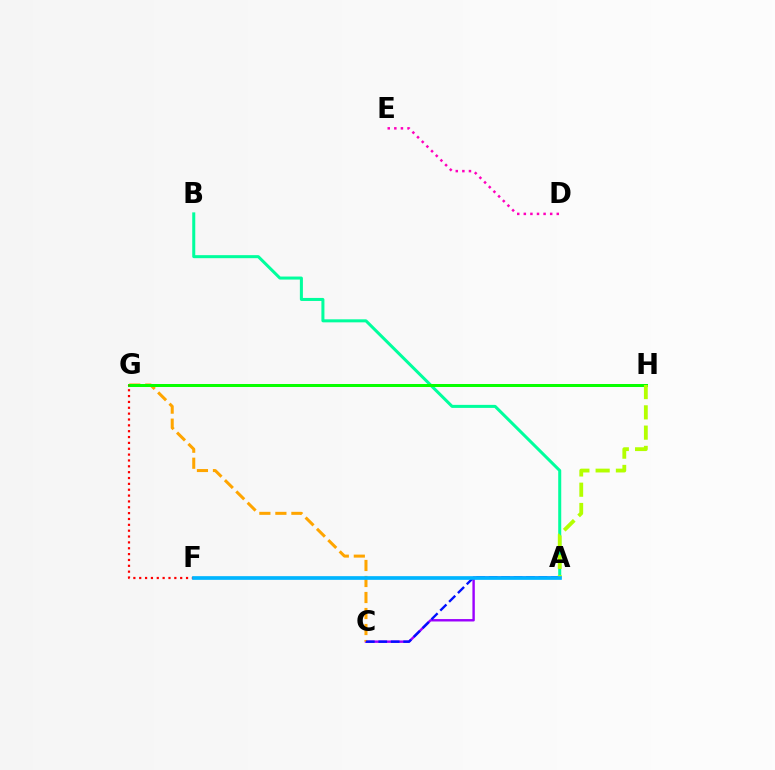{('A', 'C'): [{'color': '#9b00ff', 'line_style': 'solid', 'thickness': 1.74}, {'color': '#0010ff', 'line_style': 'dashed', 'thickness': 1.69}], ('A', 'B'): [{'color': '#00ff9d', 'line_style': 'solid', 'thickness': 2.18}], ('C', 'G'): [{'color': '#ffa500', 'line_style': 'dashed', 'thickness': 2.18}], ('G', 'H'): [{'color': '#08ff00', 'line_style': 'solid', 'thickness': 2.16}], ('D', 'E'): [{'color': '#ff00bd', 'line_style': 'dotted', 'thickness': 1.79}], ('A', 'H'): [{'color': '#b3ff00', 'line_style': 'dashed', 'thickness': 2.75}], ('F', 'G'): [{'color': '#ff0000', 'line_style': 'dotted', 'thickness': 1.59}], ('A', 'F'): [{'color': '#00b5ff', 'line_style': 'solid', 'thickness': 2.66}]}